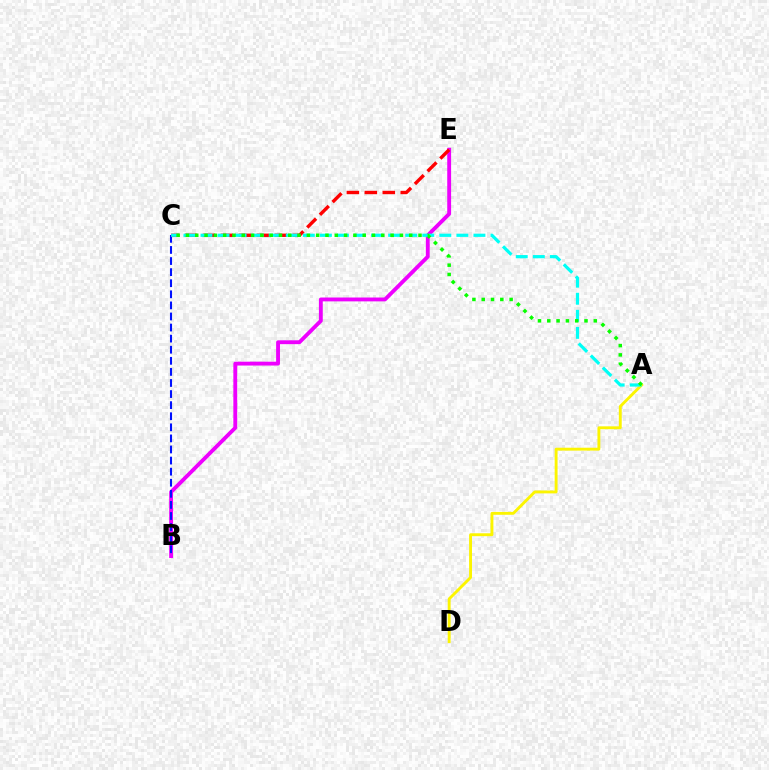{('B', 'E'): [{'color': '#ee00ff', 'line_style': 'solid', 'thickness': 2.78}], ('B', 'C'): [{'color': '#0010ff', 'line_style': 'dashed', 'thickness': 1.51}], ('A', 'D'): [{'color': '#fcf500', 'line_style': 'solid', 'thickness': 2.08}], ('C', 'E'): [{'color': '#ff0000', 'line_style': 'dashed', 'thickness': 2.44}], ('A', 'C'): [{'color': '#00fff6', 'line_style': 'dashed', 'thickness': 2.32}, {'color': '#08ff00', 'line_style': 'dotted', 'thickness': 2.53}]}